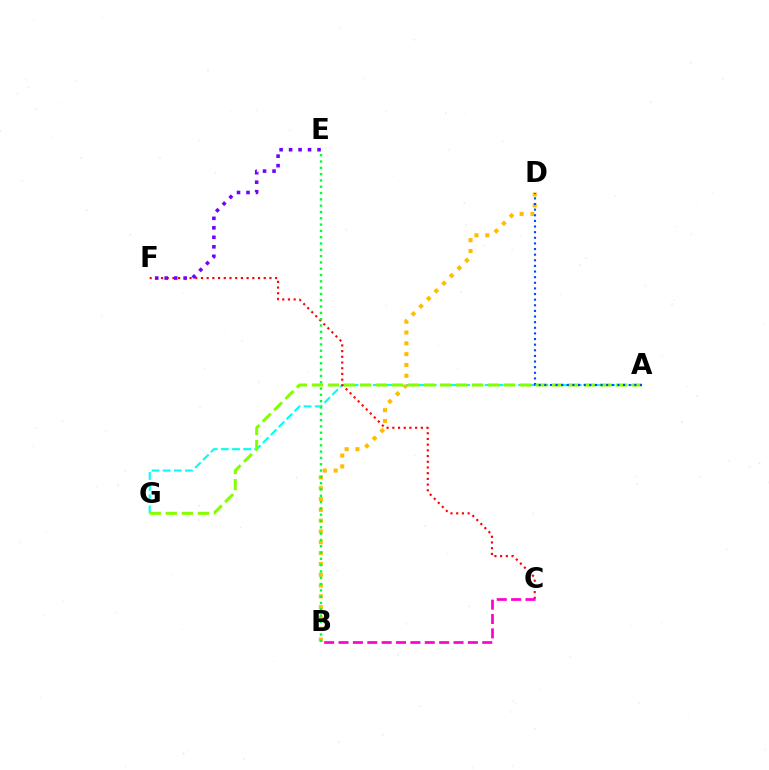{('B', 'D'): [{'color': '#ffbd00', 'line_style': 'dotted', 'thickness': 2.94}], ('A', 'G'): [{'color': '#00fff6', 'line_style': 'dashed', 'thickness': 1.52}, {'color': '#84ff00', 'line_style': 'dashed', 'thickness': 2.18}], ('C', 'F'): [{'color': '#ff0000', 'line_style': 'dotted', 'thickness': 1.55}], ('E', 'F'): [{'color': '#7200ff', 'line_style': 'dotted', 'thickness': 2.58}], ('A', 'D'): [{'color': '#004bff', 'line_style': 'dotted', 'thickness': 1.53}], ('B', 'E'): [{'color': '#00ff39', 'line_style': 'dotted', 'thickness': 1.71}], ('B', 'C'): [{'color': '#ff00cf', 'line_style': 'dashed', 'thickness': 1.95}]}